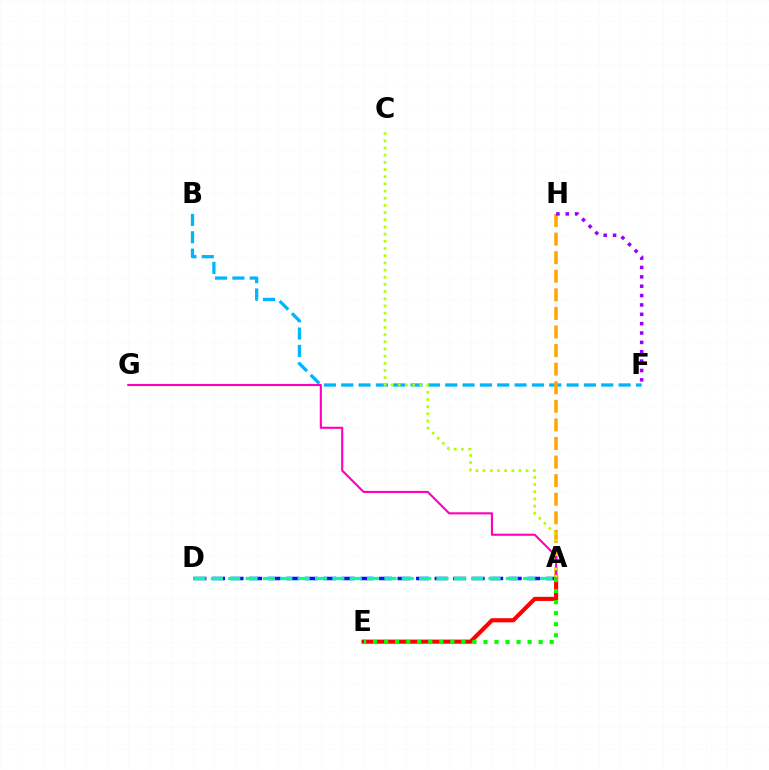{('A', 'D'): [{'color': '#0010ff', 'line_style': 'dashed', 'thickness': 2.52}, {'color': '#00ff9d', 'line_style': 'dashed', 'thickness': 2.36}], ('A', 'E'): [{'color': '#ff0000', 'line_style': 'solid', 'thickness': 2.97}, {'color': '#08ff00', 'line_style': 'dotted', 'thickness': 3.0}], ('B', 'F'): [{'color': '#00b5ff', 'line_style': 'dashed', 'thickness': 2.36}], ('A', 'H'): [{'color': '#ffa500', 'line_style': 'dashed', 'thickness': 2.52}], ('F', 'H'): [{'color': '#9b00ff', 'line_style': 'dotted', 'thickness': 2.54}], ('A', 'G'): [{'color': '#ff00bd', 'line_style': 'solid', 'thickness': 1.53}], ('A', 'C'): [{'color': '#b3ff00', 'line_style': 'dotted', 'thickness': 1.95}]}